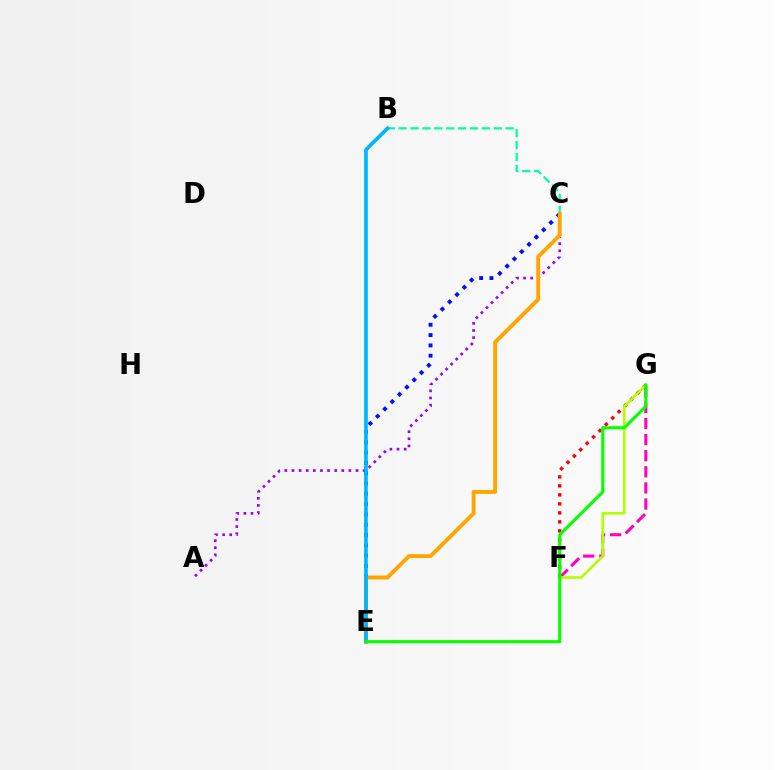{('A', 'C'): [{'color': '#9b00ff', 'line_style': 'dotted', 'thickness': 1.93}], ('B', 'C'): [{'color': '#00ff9d', 'line_style': 'dashed', 'thickness': 1.62}], ('C', 'E'): [{'color': '#0010ff', 'line_style': 'dotted', 'thickness': 2.8}, {'color': '#ffa500', 'line_style': 'solid', 'thickness': 2.81}], ('F', 'G'): [{'color': '#ff00bd', 'line_style': 'dashed', 'thickness': 2.19}, {'color': '#ff0000', 'line_style': 'dotted', 'thickness': 2.45}, {'color': '#b3ff00', 'line_style': 'solid', 'thickness': 1.9}], ('B', 'E'): [{'color': '#00b5ff', 'line_style': 'solid', 'thickness': 2.65}], ('E', 'G'): [{'color': '#08ff00', 'line_style': 'solid', 'thickness': 2.24}]}